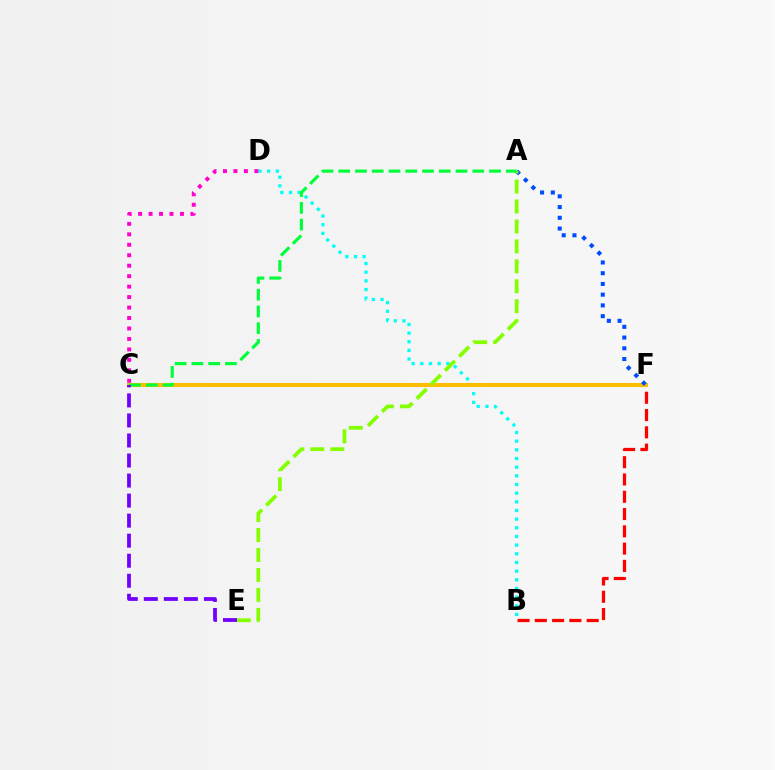{('B', 'D'): [{'color': '#00fff6', 'line_style': 'dotted', 'thickness': 2.35}], ('B', 'F'): [{'color': '#ff0000', 'line_style': 'dashed', 'thickness': 2.35}], ('C', 'F'): [{'color': '#ffbd00', 'line_style': 'solid', 'thickness': 2.91}], ('A', 'F'): [{'color': '#004bff', 'line_style': 'dotted', 'thickness': 2.92}], ('A', 'E'): [{'color': '#84ff00', 'line_style': 'dashed', 'thickness': 2.71}], ('A', 'C'): [{'color': '#00ff39', 'line_style': 'dashed', 'thickness': 2.28}], ('C', 'D'): [{'color': '#ff00cf', 'line_style': 'dotted', 'thickness': 2.84}], ('C', 'E'): [{'color': '#7200ff', 'line_style': 'dashed', 'thickness': 2.72}]}